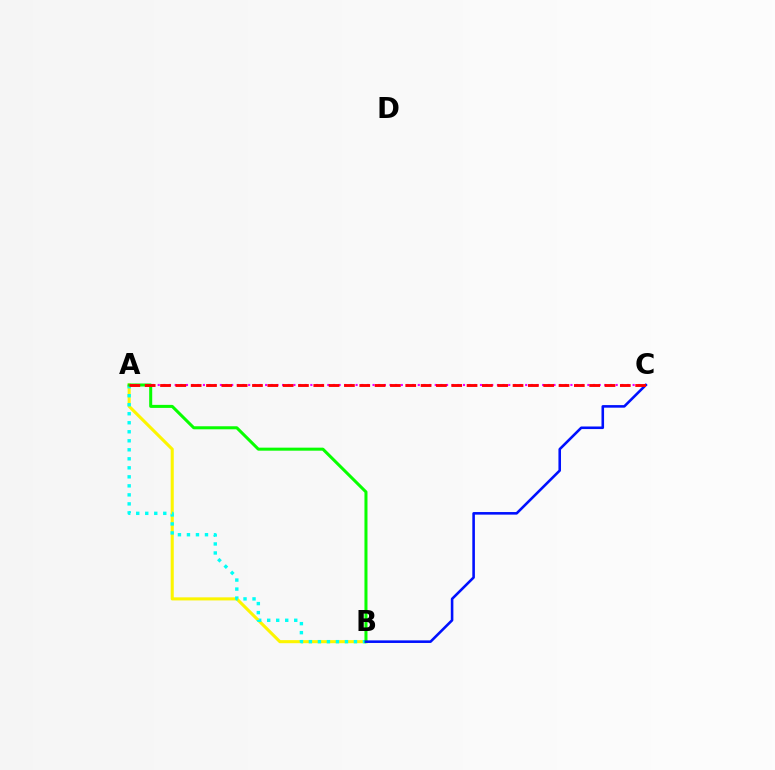{('A', 'B'): [{'color': '#fcf500', 'line_style': 'solid', 'thickness': 2.22}, {'color': '#00fff6', 'line_style': 'dotted', 'thickness': 2.45}, {'color': '#08ff00', 'line_style': 'solid', 'thickness': 2.18}], ('A', 'C'): [{'color': '#ee00ff', 'line_style': 'dotted', 'thickness': 1.54}, {'color': '#ff0000', 'line_style': 'dashed', 'thickness': 2.08}], ('B', 'C'): [{'color': '#0010ff', 'line_style': 'solid', 'thickness': 1.86}]}